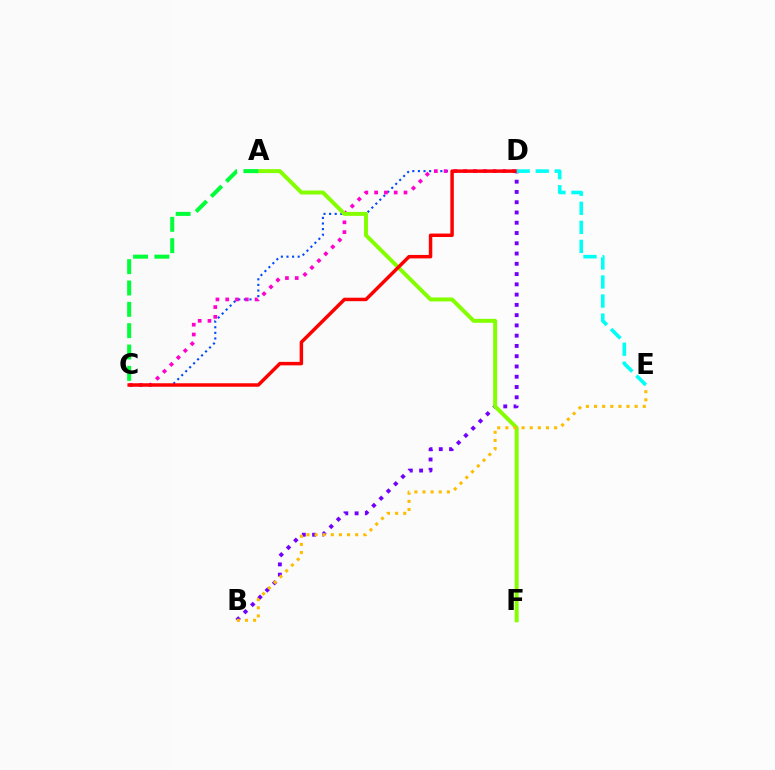{('C', 'D'): [{'color': '#004bff', 'line_style': 'dotted', 'thickness': 1.52}, {'color': '#ff00cf', 'line_style': 'dotted', 'thickness': 2.66}, {'color': '#ff0000', 'line_style': 'solid', 'thickness': 2.5}], ('B', 'D'): [{'color': '#7200ff', 'line_style': 'dotted', 'thickness': 2.79}], ('A', 'F'): [{'color': '#84ff00', 'line_style': 'solid', 'thickness': 2.85}], ('D', 'E'): [{'color': '#00fff6', 'line_style': 'dashed', 'thickness': 2.59}], ('A', 'C'): [{'color': '#00ff39', 'line_style': 'dashed', 'thickness': 2.9}], ('B', 'E'): [{'color': '#ffbd00', 'line_style': 'dotted', 'thickness': 2.21}]}